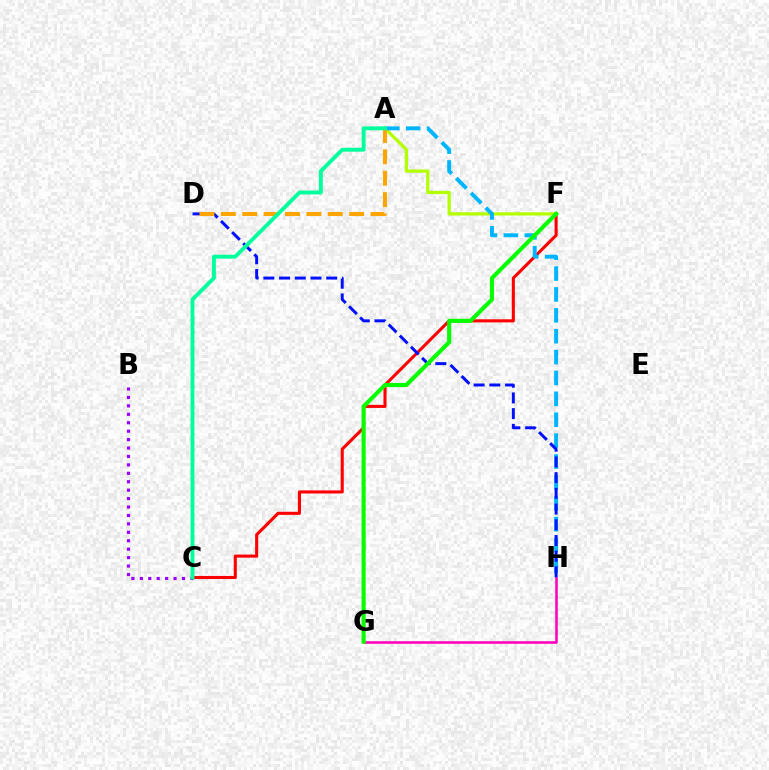{('A', 'F'): [{'color': '#b3ff00', 'line_style': 'solid', 'thickness': 2.35}], ('G', 'H'): [{'color': '#ff00bd', 'line_style': 'solid', 'thickness': 1.84}], ('C', 'F'): [{'color': '#ff0000', 'line_style': 'solid', 'thickness': 2.22}], ('A', 'H'): [{'color': '#00b5ff', 'line_style': 'dashed', 'thickness': 2.84}], ('D', 'H'): [{'color': '#0010ff', 'line_style': 'dashed', 'thickness': 2.13}], ('A', 'D'): [{'color': '#ffa500', 'line_style': 'dashed', 'thickness': 2.9}], ('B', 'C'): [{'color': '#9b00ff', 'line_style': 'dotted', 'thickness': 2.29}], ('F', 'G'): [{'color': '#08ff00', 'line_style': 'solid', 'thickness': 2.97}], ('A', 'C'): [{'color': '#00ff9d', 'line_style': 'solid', 'thickness': 2.8}]}